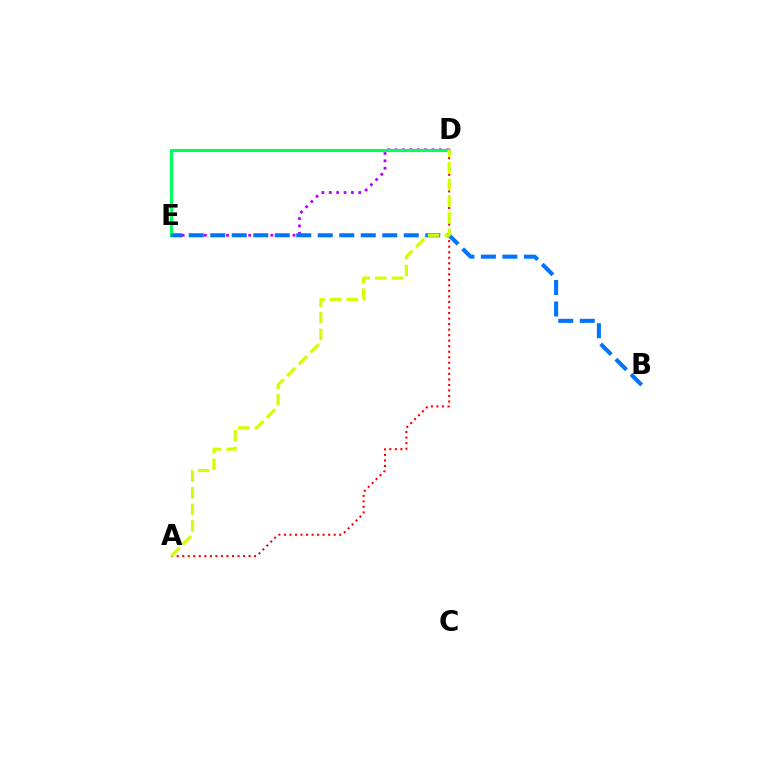{('D', 'E'): [{'color': '#b900ff', 'line_style': 'dotted', 'thickness': 2.01}, {'color': '#00ff5c', 'line_style': 'solid', 'thickness': 2.27}], ('A', 'D'): [{'color': '#ff0000', 'line_style': 'dotted', 'thickness': 1.5}, {'color': '#d1ff00', 'line_style': 'dashed', 'thickness': 2.26}], ('B', 'E'): [{'color': '#0074ff', 'line_style': 'dashed', 'thickness': 2.92}]}